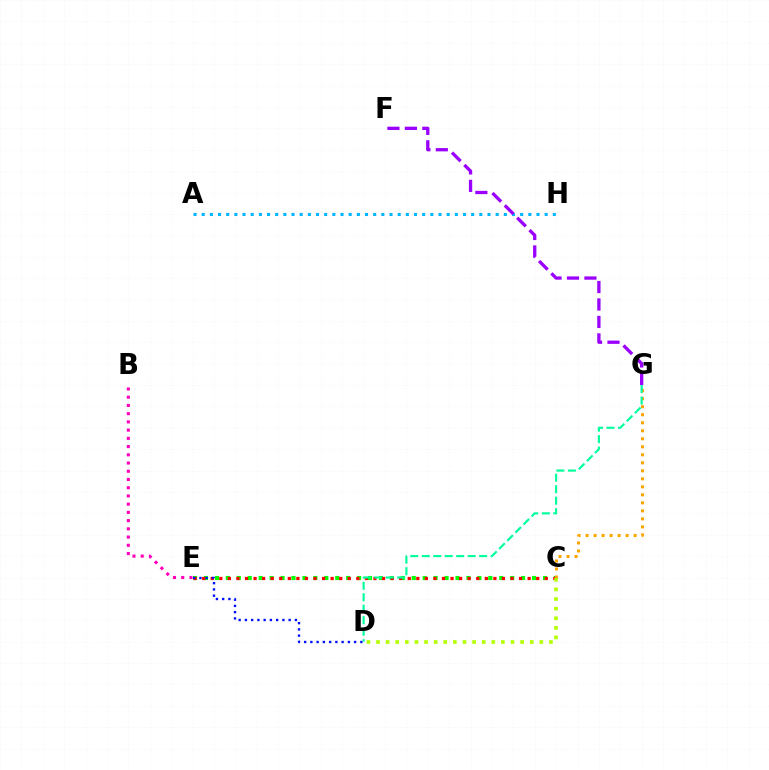{('C', 'E'): [{'color': '#08ff00', 'line_style': 'dotted', 'thickness': 2.97}, {'color': '#ff0000', 'line_style': 'dotted', 'thickness': 2.33}], ('C', 'G'): [{'color': '#ffa500', 'line_style': 'dotted', 'thickness': 2.18}], ('A', 'H'): [{'color': '#00b5ff', 'line_style': 'dotted', 'thickness': 2.22}], ('B', 'E'): [{'color': '#ff00bd', 'line_style': 'dotted', 'thickness': 2.24}], ('F', 'G'): [{'color': '#9b00ff', 'line_style': 'dashed', 'thickness': 2.37}], ('D', 'E'): [{'color': '#0010ff', 'line_style': 'dotted', 'thickness': 1.7}], ('C', 'D'): [{'color': '#b3ff00', 'line_style': 'dotted', 'thickness': 2.61}], ('D', 'G'): [{'color': '#00ff9d', 'line_style': 'dashed', 'thickness': 1.56}]}